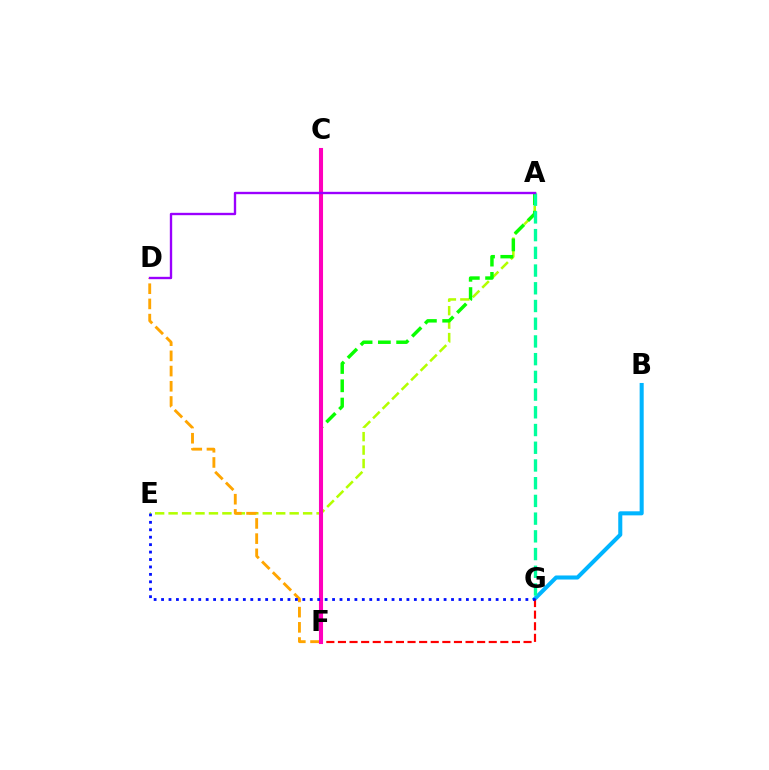{('A', 'E'): [{'color': '#b3ff00', 'line_style': 'dashed', 'thickness': 1.83}], ('A', 'F'): [{'color': '#08ff00', 'line_style': 'dashed', 'thickness': 2.49}], ('B', 'G'): [{'color': '#00b5ff', 'line_style': 'solid', 'thickness': 2.92}], ('D', 'F'): [{'color': '#ffa500', 'line_style': 'dashed', 'thickness': 2.07}], ('F', 'G'): [{'color': '#ff0000', 'line_style': 'dashed', 'thickness': 1.58}], ('C', 'F'): [{'color': '#ff00bd', 'line_style': 'solid', 'thickness': 2.94}], ('A', 'G'): [{'color': '#00ff9d', 'line_style': 'dashed', 'thickness': 2.41}], ('A', 'D'): [{'color': '#9b00ff', 'line_style': 'solid', 'thickness': 1.7}], ('E', 'G'): [{'color': '#0010ff', 'line_style': 'dotted', 'thickness': 2.02}]}